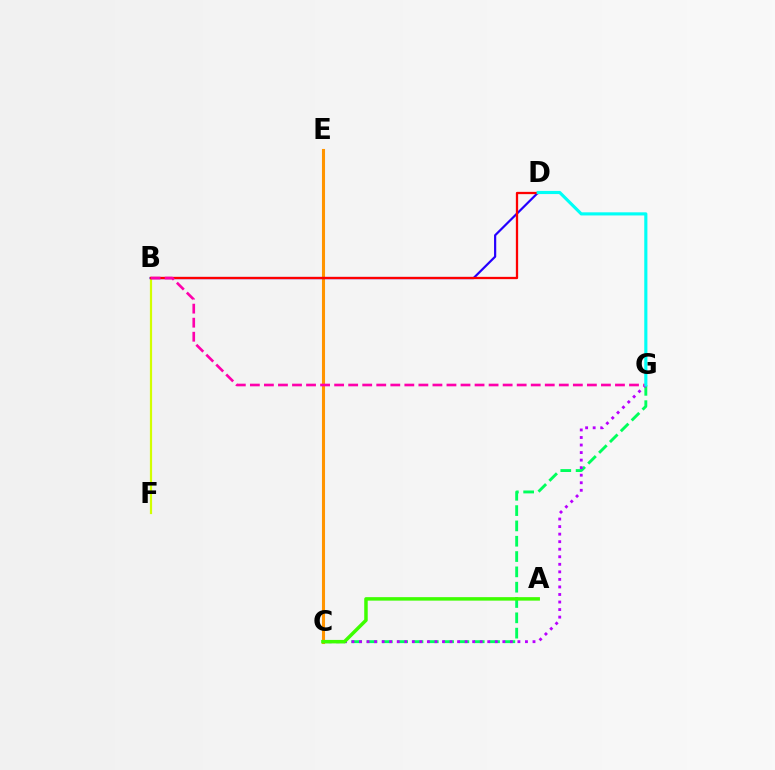{('C', 'G'): [{'color': '#00ff5c', 'line_style': 'dashed', 'thickness': 2.08}, {'color': '#b900ff', 'line_style': 'dotted', 'thickness': 2.05}], ('C', 'E'): [{'color': '#0074ff', 'line_style': 'solid', 'thickness': 2.08}, {'color': '#ff9400', 'line_style': 'solid', 'thickness': 2.22}], ('B', 'F'): [{'color': '#d1ff00', 'line_style': 'solid', 'thickness': 1.59}], ('B', 'D'): [{'color': '#2500ff', 'line_style': 'solid', 'thickness': 1.58}, {'color': '#ff0000', 'line_style': 'solid', 'thickness': 1.65}], ('B', 'G'): [{'color': '#ff00ac', 'line_style': 'dashed', 'thickness': 1.91}], ('D', 'G'): [{'color': '#00fff6', 'line_style': 'solid', 'thickness': 2.26}], ('A', 'C'): [{'color': '#3dff00', 'line_style': 'solid', 'thickness': 2.51}]}